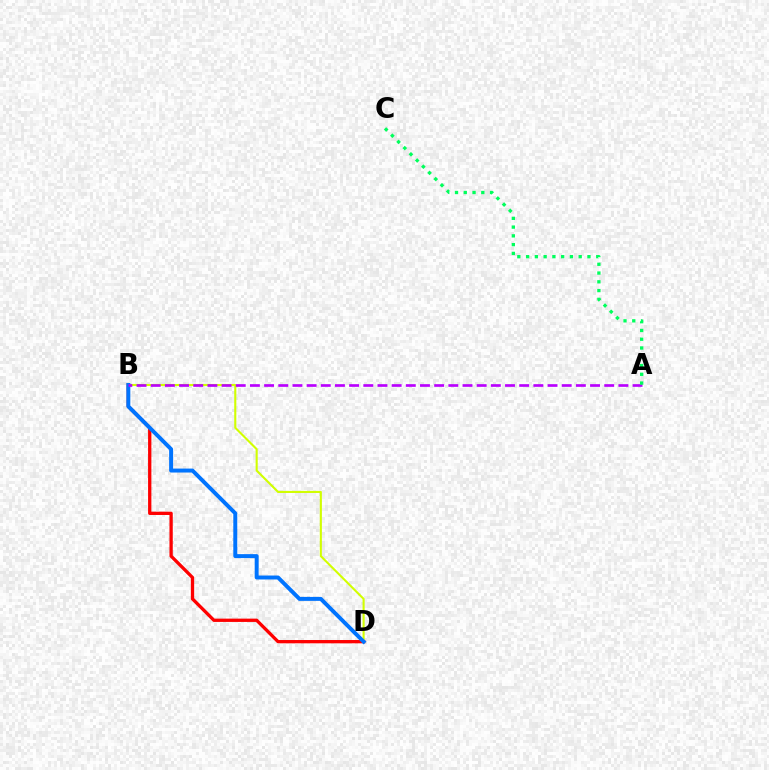{('B', 'D'): [{'color': '#ff0000', 'line_style': 'solid', 'thickness': 2.37}, {'color': '#d1ff00', 'line_style': 'solid', 'thickness': 1.51}, {'color': '#0074ff', 'line_style': 'solid', 'thickness': 2.85}], ('A', 'B'): [{'color': '#b900ff', 'line_style': 'dashed', 'thickness': 1.93}], ('A', 'C'): [{'color': '#00ff5c', 'line_style': 'dotted', 'thickness': 2.38}]}